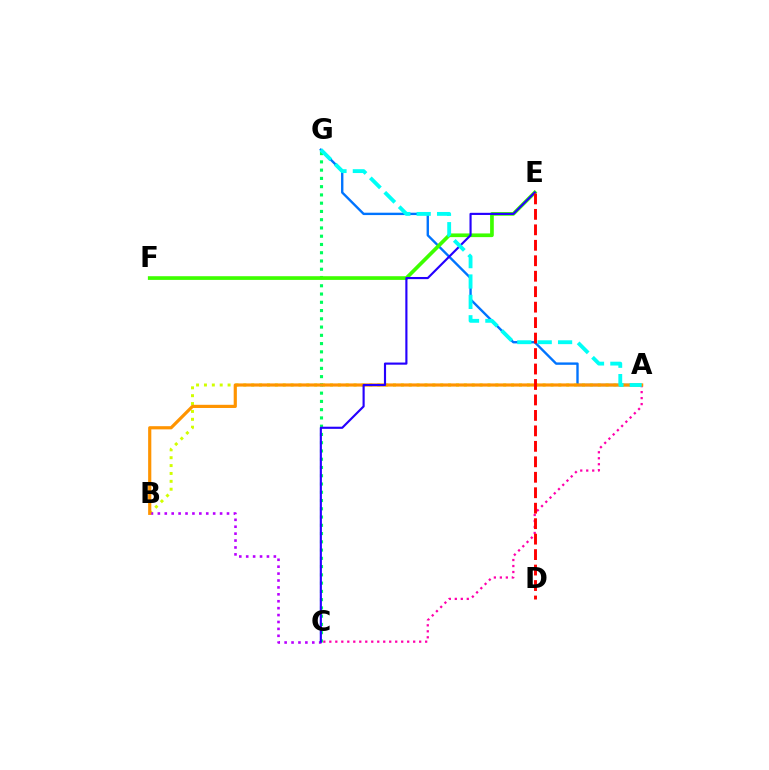{('A', 'G'): [{'color': '#0074ff', 'line_style': 'solid', 'thickness': 1.71}, {'color': '#00fff6', 'line_style': 'dashed', 'thickness': 2.77}], ('A', 'C'): [{'color': '#ff00ac', 'line_style': 'dotted', 'thickness': 1.63}], ('A', 'B'): [{'color': '#d1ff00', 'line_style': 'dotted', 'thickness': 2.14}, {'color': '#ff9400', 'line_style': 'solid', 'thickness': 2.29}], ('C', 'G'): [{'color': '#00ff5c', 'line_style': 'dotted', 'thickness': 2.24}], ('B', 'C'): [{'color': '#b900ff', 'line_style': 'dotted', 'thickness': 1.88}], ('E', 'F'): [{'color': '#3dff00', 'line_style': 'solid', 'thickness': 2.65}], ('C', 'E'): [{'color': '#2500ff', 'line_style': 'solid', 'thickness': 1.54}], ('D', 'E'): [{'color': '#ff0000', 'line_style': 'dashed', 'thickness': 2.1}]}